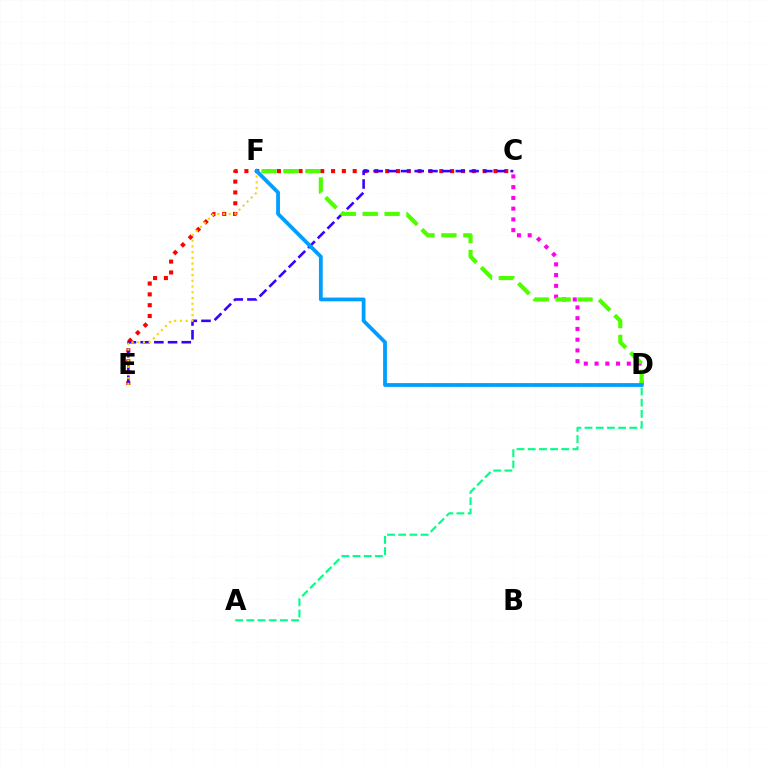{('C', 'E'): [{'color': '#ff0000', 'line_style': 'dotted', 'thickness': 2.94}, {'color': '#3700ff', 'line_style': 'dashed', 'thickness': 1.86}], ('A', 'D'): [{'color': '#00ff86', 'line_style': 'dashed', 'thickness': 1.52}], ('C', 'D'): [{'color': '#ff00ed', 'line_style': 'dotted', 'thickness': 2.92}], ('E', 'F'): [{'color': '#ffd500', 'line_style': 'dotted', 'thickness': 1.56}], ('D', 'F'): [{'color': '#4fff00', 'line_style': 'dashed', 'thickness': 2.97}, {'color': '#009eff', 'line_style': 'solid', 'thickness': 2.73}]}